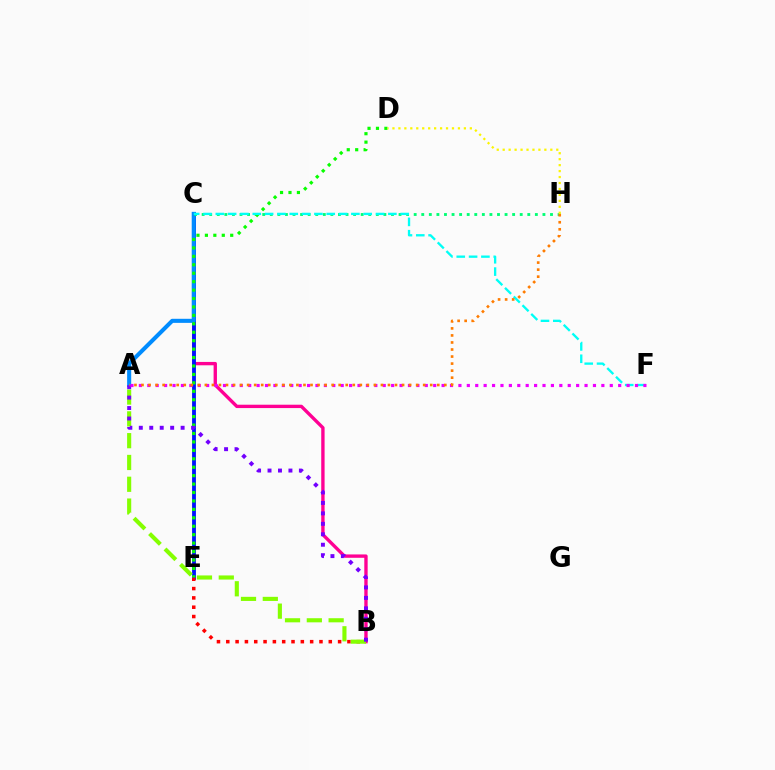{('B', 'C'): [{'color': '#ff0094', 'line_style': 'solid', 'thickness': 2.42}], ('C', 'E'): [{'color': '#0010ff', 'line_style': 'solid', 'thickness': 2.75}], ('B', 'E'): [{'color': '#ff0000', 'line_style': 'dotted', 'thickness': 2.53}], ('A', 'B'): [{'color': '#84ff00', 'line_style': 'dashed', 'thickness': 2.96}, {'color': '#7200ff', 'line_style': 'dotted', 'thickness': 2.84}], ('A', 'C'): [{'color': '#008cff', 'line_style': 'solid', 'thickness': 2.94}], ('C', 'H'): [{'color': '#00ff74', 'line_style': 'dotted', 'thickness': 2.06}], ('D', 'E'): [{'color': '#08ff00', 'line_style': 'dotted', 'thickness': 2.29}], ('C', 'F'): [{'color': '#00fff6', 'line_style': 'dashed', 'thickness': 1.67}], ('A', 'F'): [{'color': '#ee00ff', 'line_style': 'dotted', 'thickness': 2.28}], ('A', 'H'): [{'color': '#ff7c00', 'line_style': 'dotted', 'thickness': 1.91}], ('D', 'H'): [{'color': '#fcf500', 'line_style': 'dotted', 'thickness': 1.62}]}